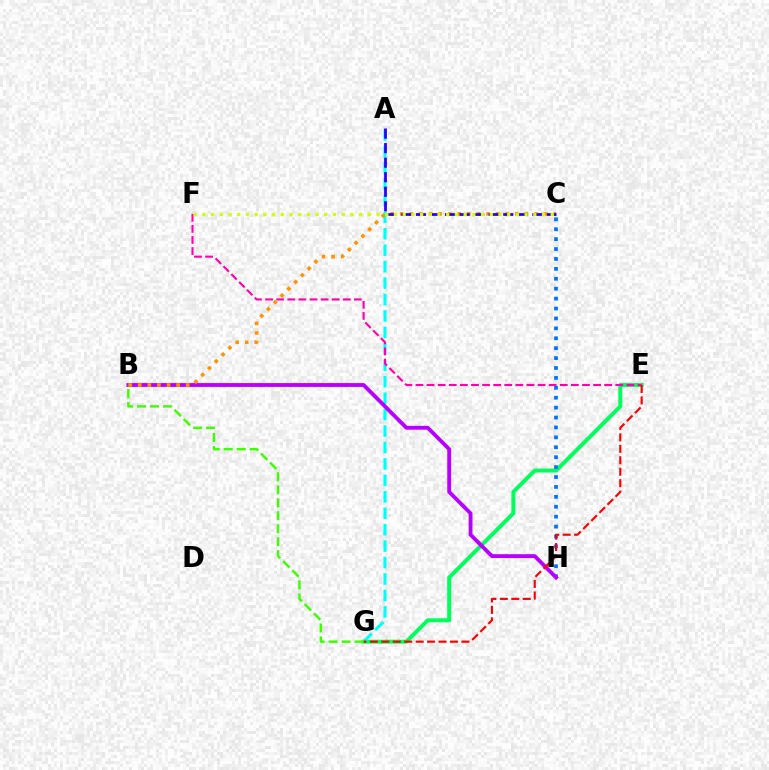{('E', 'G'): [{'color': '#00ff5c', 'line_style': 'solid', 'thickness': 2.85}, {'color': '#ff0000', 'line_style': 'dashed', 'thickness': 1.55}], ('A', 'G'): [{'color': '#00fff6', 'line_style': 'dashed', 'thickness': 2.23}], ('C', 'H'): [{'color': '#0074ff', 'line_style': 'dotted', 'thickness': 2.69}], ('B', 'H'): [{'color': '#b900ff', 'line_style': 'solid', 'thickness': 2.77}], ('B', 'C'): [{'color': '#ff9400', 'line_style': 'dotted', 'thickness': 2.61}], ('E', 'F'): [{'color': '#ff00ac', 'line_style': 'dashed', 'thickness': 1.51}], ('B', 'G'): [{'color': '#3dff00', 'line_style': 'dashed', 'thickness': 1.76}], ('A', 'C'): [{'color': '#2500ff', 'line_style': 'dashed', 'thickness': 1.98}], ('C', 'F'): [{'color': '#d1ff00', 'line_style': 'dotted', 'thickness': 2.37}]}